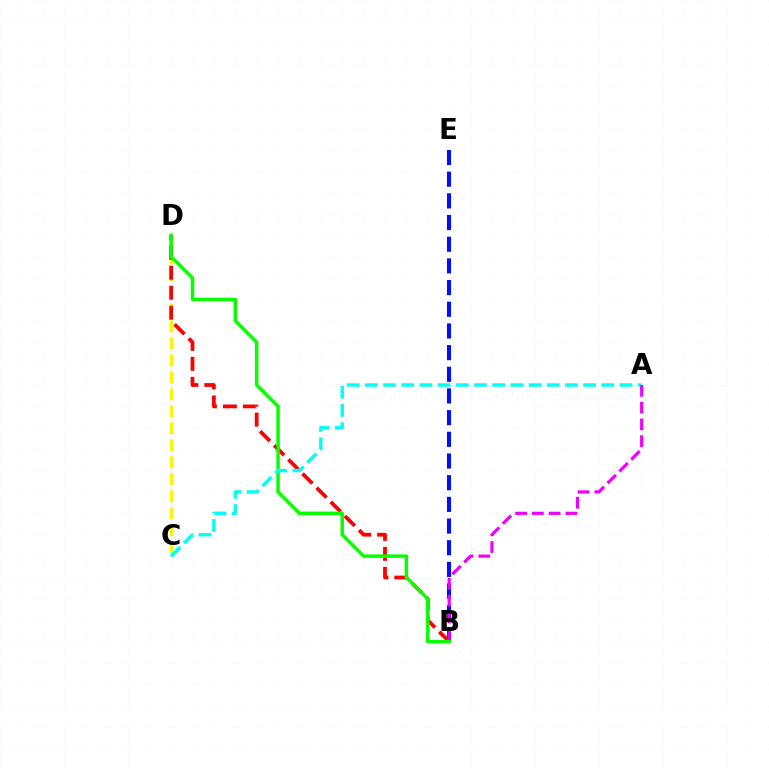{('C', 'D'): [{'color': '#fcf500', 'line_style': 'dashed', 'thickness': 2.31}], ('B', 'E'): [{'color': '#0010ff', 'line_style': 'dashed', 'thickness': 2.94}], ('B', 'D'): [{'color': '#ff0000', 'line_style': 'dashed', 'thickness': 2.72}, {'color': '#08ff00', 'line_style': 'solid', 'thickness': 2.5}], ('A', 'C'): [{'color': '#00fff6', 'line_style': 'dashed', 'thickness': 2.47}], ('A', 'B'): [{'color': '#ee00ff', 'line_style': 'dashed', 'thickness': 2.28}]}